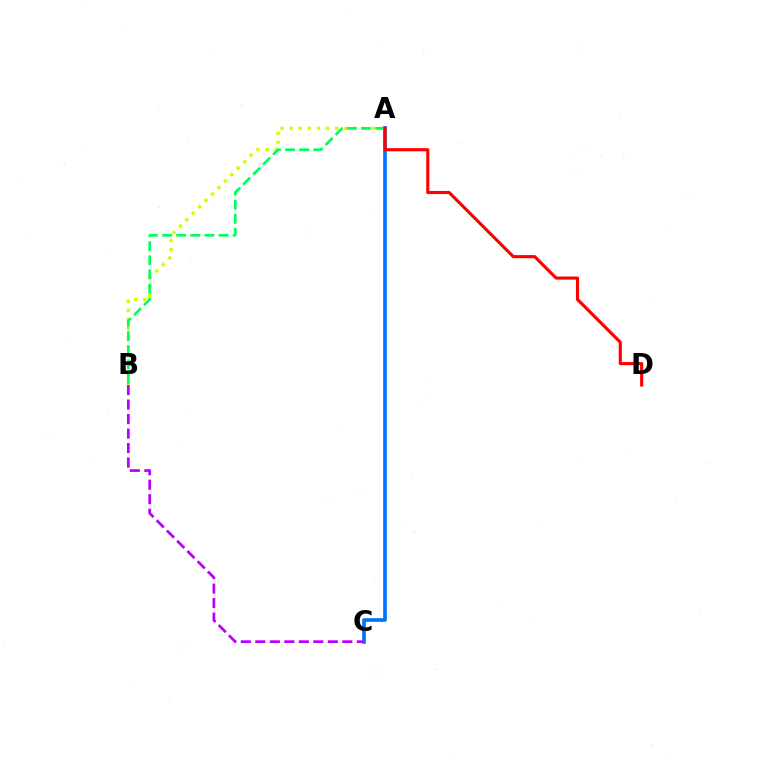{('A', 'C'): [{'color': '#0074ff', 'line_style': 'solid', 'thickness': 2.65}], ('B', 'C'): [{'color': '#b900ff', 'line_style': 'dashed', 'thickness': 1.97}], ('A', 'B'): [{'color': '#d1ff00', 'line_style': 'dotted', 'thickness': 2.47}, {'color': '#00ff5c', 'line_style': 'dashed', 'thickness': 1.92}], ('A', 'D'): [{'color': '#ff0000', 'line_style': 'solid', 'thickness': 2.25}]}